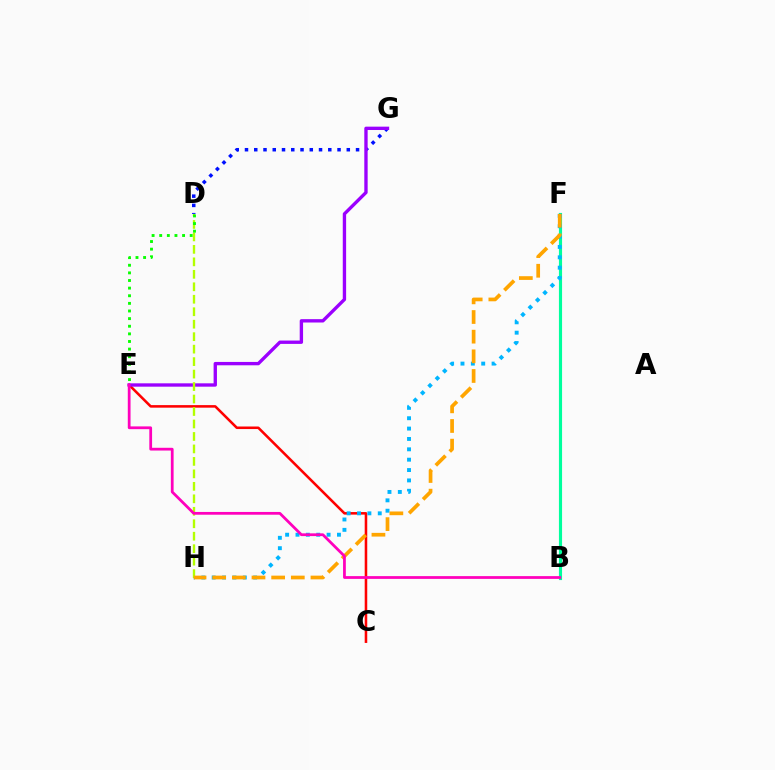{('C', 'E'): [{'color': '#ff0000', 'line_style': 'solid', 'thickness': 1.84}], ('D', 'G'): [{'color': '#0010ff', 'line_style': 'dotted', 'thickness': 2.51}], ('B', 'F'): [{'color': '#00ff9d', 'line_style': 'solid', 'thickness': 2.26}], ('E', 'G'): [{'color': '#9b00ff', 'line_style': 'solid', 'thickness': 2.41}], ('F', 'H'): [{'color': '#00b5ff', 'line_style': 'dotted', 'thickness': 2.82}, {'color': '#ffa500', 'line_style': 'dashed', 'thickness': 2.67}], ('D', 'H'): [{'color': '#b3ff00', 'line_style': 'dashed', 'thickness': 1.69}], ('B', 'E'): [{'color': '#ff00bd', 'line_style': 'solid', 'thickness': 1.99}], ('D', 'E'): [{'color': '#08ff00', 'line_style': 'dotted', 'thickness': 2.07}]}